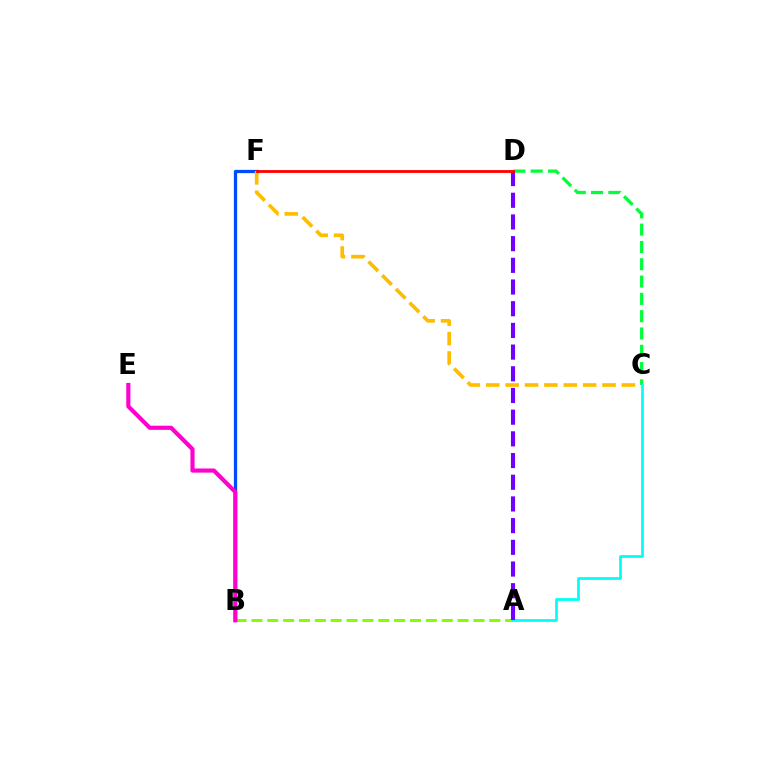{('A', 'B'): [{'color': '#84ff00', 'line_style': 'dashed', 'thickness': 2.15}], ('B', 'F'): [{'color': '#004bff', 'line_style': 'solid', 'thickness': 2.35}], ('B', 'E'): [{'color': '#ff00cf', 'line_style': 'solid', 'thickness': 2.99}], ('C', 'F'): [{'color': '#ffbd00', 'line_style': 'dashed', 'thickness': 2.63}], ('C', 'D'): [{'color': '#00ff39', 'line_style': 'dashed', 'thickness': 2.35}], ('A', 'C'): [{'color': '#00fff6', 'line_style': 'solid', 'thickness': 1.99}], ('A', 'D'): [{'color': '#7200ff', 'line_style': 'dashed', 'thickness': 2.95}], ('D', 'F'): [{'color': '#ff0000', 'line_style': 'solid', 'thickness': 2.02}]}